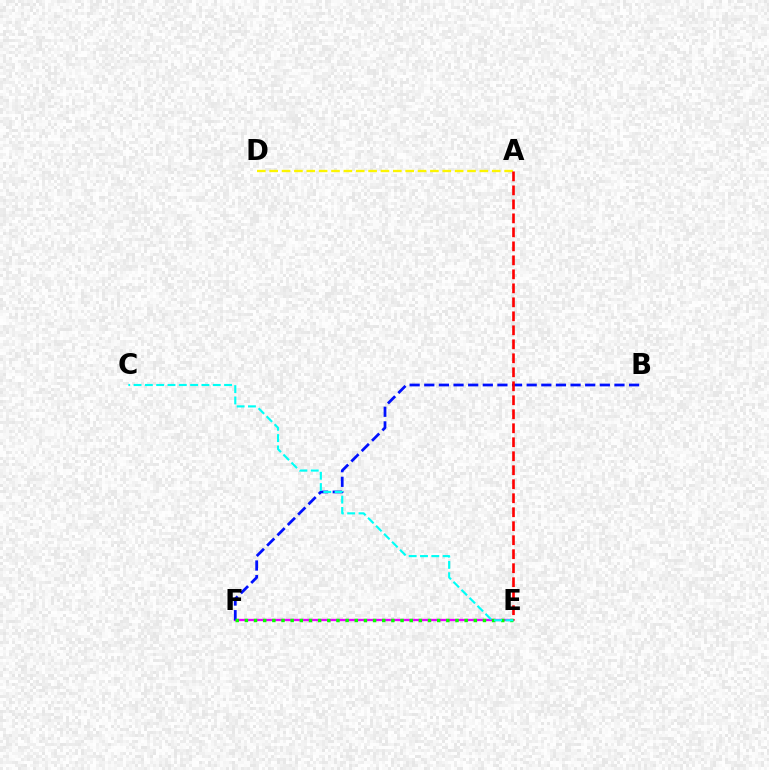{('E', 'F'): [{'color': '#ee00ff', 'line_style': 'solid', 'thickness': 1.69}, {'color': '#08ff00', 'line_style': 'dotted', 'thickness': 2.49}], ('A', 'D'): [{'color': '#fcf500', 'line_style': 'dashed', 'thickness': 1.68}], ('B', 'F'): [{'color': '#0010ff', 'line_style': 'dashed', 'thickness': 1.99}], ('A', 'E'): [{'color': '#ff0000', 'line_style': 'dashed', 'thickness': 1.9}], ('C', 'E'): [{'color': '#00fff6', 'line_style': 'dashed', 'thickness': 1.54}]}